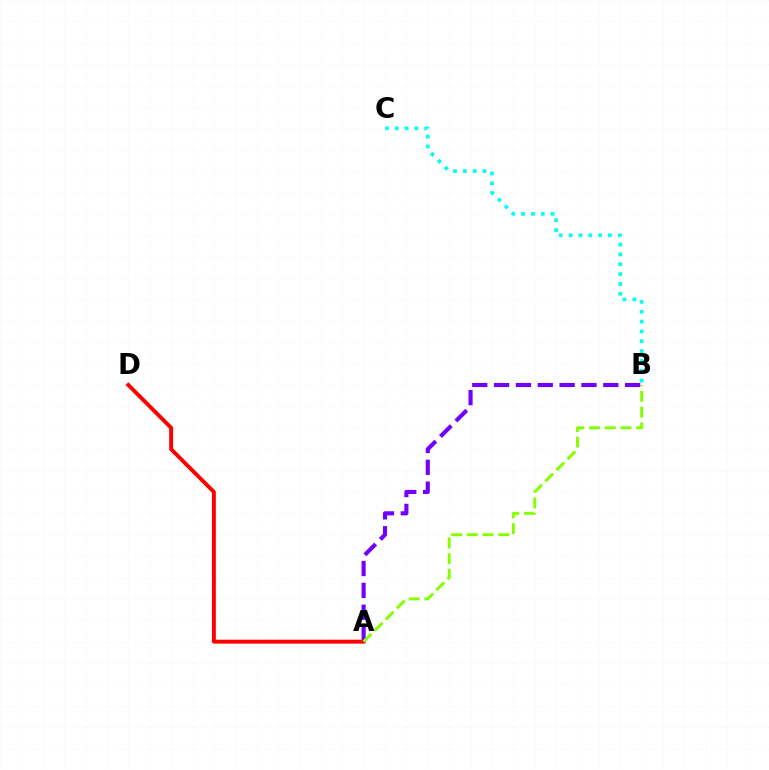{('A', 'B'): [{'color': '#7200ff', 'line_style': 'dashed', 'thickness': 2.97}, {'color': '#84ff00', 'line_style': 'dashed', 'thickness': 2.13}], ('A', 'D'): [{'color': '#ff0000', 'line_style': 'solid', 'thickness': 2.8}], ('B', 'C'): [{'color': '#00fff6', 'line_style': 'dotted', 'thickness': 2.67}]}